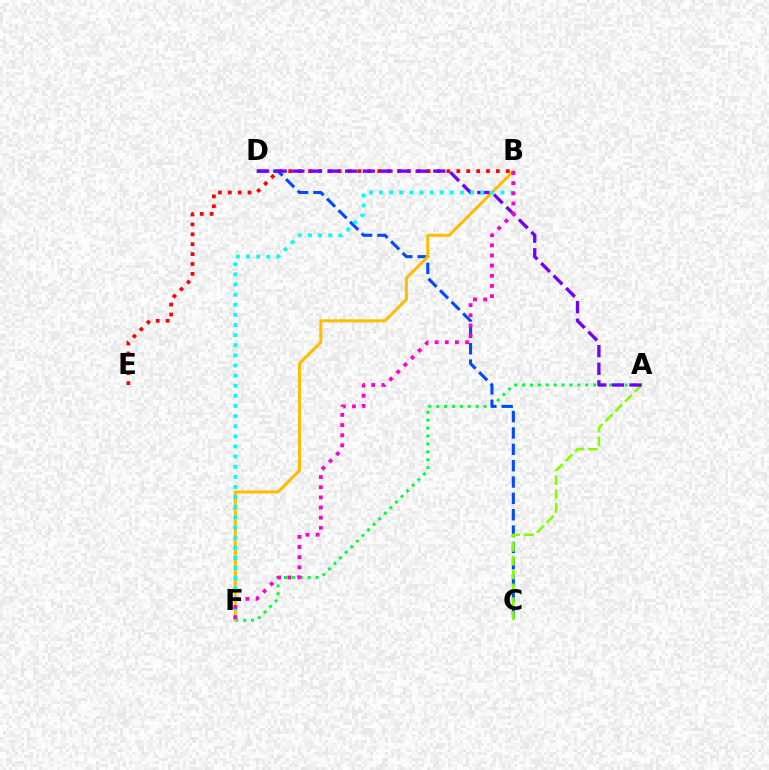{('A', 'F'): [{'color': '#00ff39', 'line_style': 'dotted', 'thickness': 2.15}], ('B', 'E'): [{'color': '#ff0000', 'line_style': 'dotted', 'thickness': 2.69}], ('C', 'D'): [{'color': '#004bff', 'line_style': 'dashed', 'thickness': 2.22}], ('A', 'C'): [{'color': '#84ff00', 'line_style': 'dashed', 'thickness': 1.88}], ('B', 'F'): [{'color': '#ffbd00', 'line_style': 'solid', 'thickness': 2.17}, {'color': '#00fff6', 'line_style': 'dotted', 'thickness': 2.75}, {'color': '#ff00cf', 'line_style': 'dotted', 'thickness': 2.76}], ('A', 'D'): [{'color': '#7200ff', 'line_style': 'dashed', 'thickness': 2.39}]}